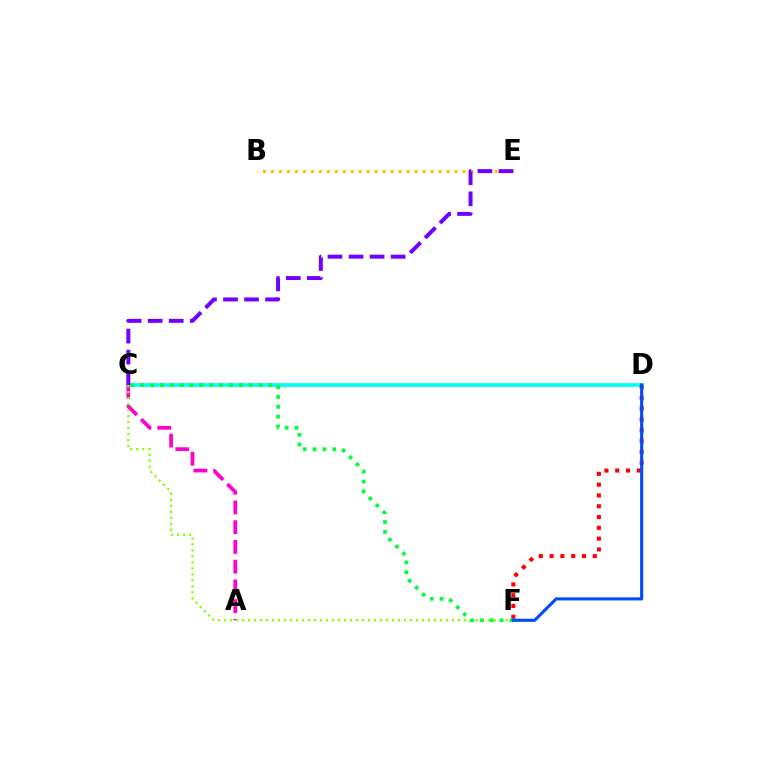{('C', 'D'): [{'color': '#00fff6', 'line_style': 'solid', 'thickness': 2.63}], ('D', 'F'): [{'color': '#ff0000', 'line_style': 'dotted', 'thickness': 2.93}, {'color': '#004bff', 'line_style': 'solid', 'thickness': 2.23}], ('A', 'C'): [{'color': '#ff00cf', 'line_style': 'dashed', 'thickness': 2.68}], ('C', 'F'): [{'color': '#84ff00', 'line_style': 'dotted', 'thickness': 1.63}, {'color': '#00ff39', 'line_style': 'dotted', 'thickness': 2.68}], ('B', 'E'): [{'color': '#ffbd00', 'line_style': 'dotted', 'thickness': 2.17}], ('C', 'E'): [{'color': '#7200ff', 'line_style': 'dashed', 'thickness': 2.86}]}